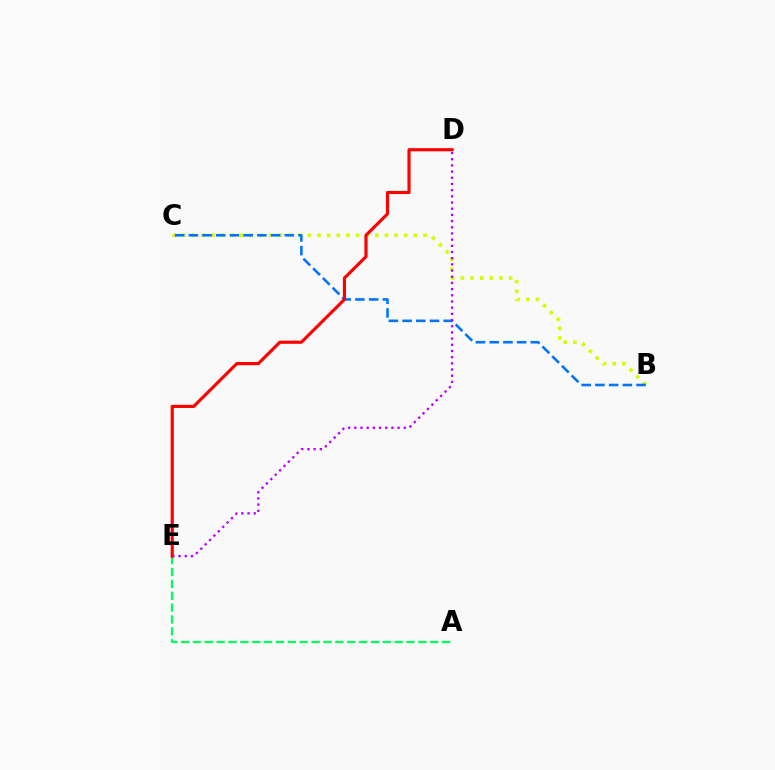{('B', 'C'): [{'color': '#d1ff00', 'line_style': 'dotted', 'thickness': 2.62}, {'color': '#0074ff', 'line_style': 'dashed', 'thickness': 1.86}], ('A', 'E'): [{'color': '#00ff5c', 'line_style': 'dashed', 'thickness': 1.61}], ('D', 'E'): [{'color': '#b900ff', 'line_style': 'dotted', 'thickness': 1.68}, {'color': '#ff0000', 'line_style': 'solid', 'thickness': 2.27}]}